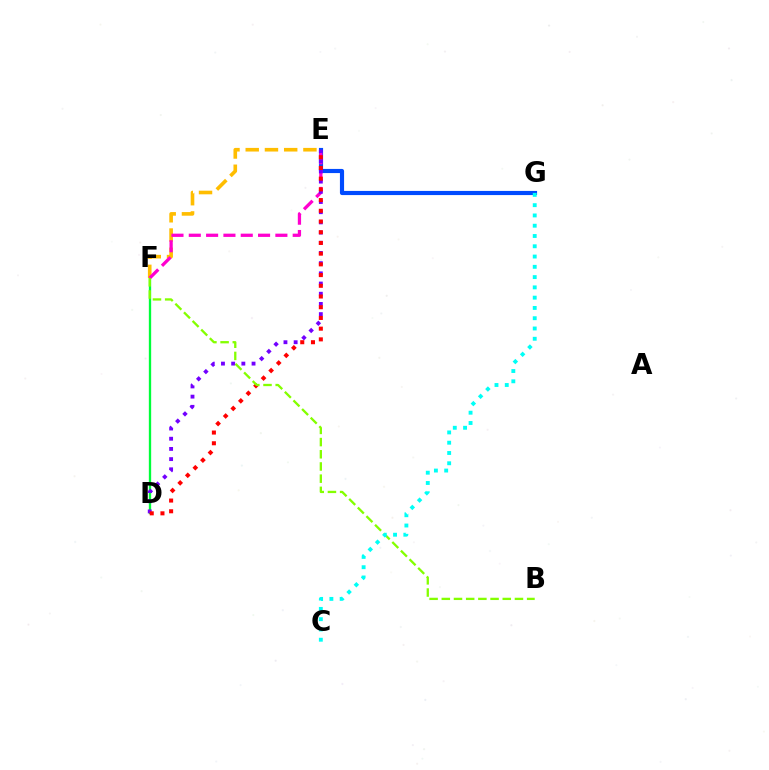{('E', 'G'): [{'color': '#004bff', 'line_style': 'solid', 'thickness': 2.98}], ('D', 'F'): [{'color': '#00ff39', 'line_style': 'solid', 'thickness': 1.68}], ('E', 'F'): [{'color': '#ffbd00', 'line_style': 'dashed', 'thickness': 2.61}, {'color': '#ff00cf', 'line_style': 'dashed', 'thickness': 2.35}], ('D', 'E'): [{'color': '#7200ff', 'line_style': 'dotted', 'thickness': 2.77}, {'color': '#ff0000', 'line_style': 'dotted', 'thickness': 2.91}], ('B', 'F'): [{'color': '#84ff00', 'line_style': 'dashed', 'thickness': 1.66}], ('C', 'G'): [{'color': '#00fff6', 'line_style': 'dotted', 'thickness': 2.79}]}